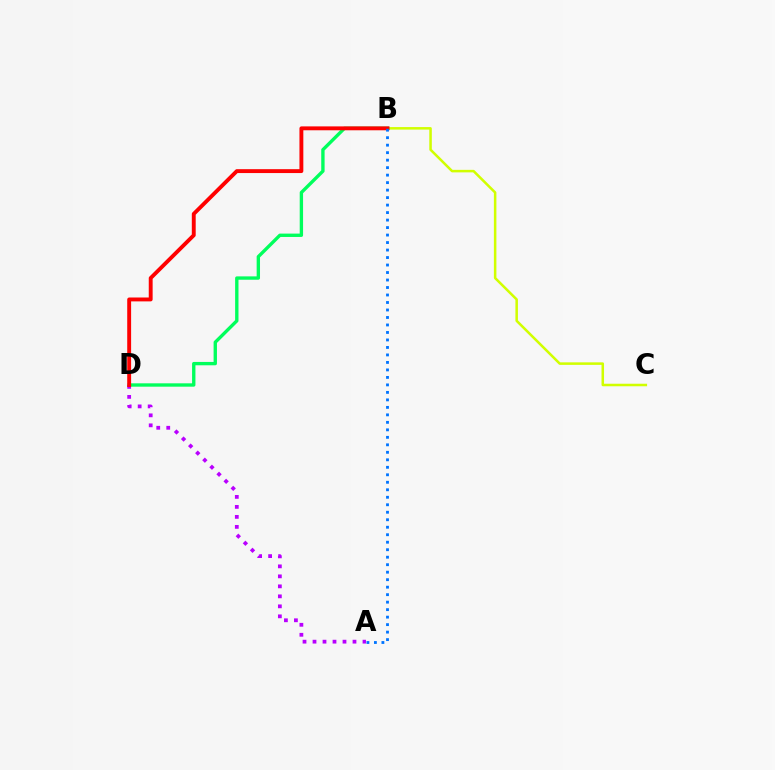{('B', 'C'): [{'color': '#d1ff00', 'line_style': 'solid', 'thickness': 1.82}], ('B', 'D'): [{'color': '#00ff5c', 'line_style': 'solid', 'thickness': 2.42}, {'color': '#ff0000', 'line_style': 'solid', 'thickness': 2.8}], ('A', 'D'): [{'color': '#b900ff', 'line_style': 'dotted', 'thickness': 2.72}], ('A', 'B'): [{'color': '#0074ff', 'line_style': 'dotted', 'thickness': 2.04}]}